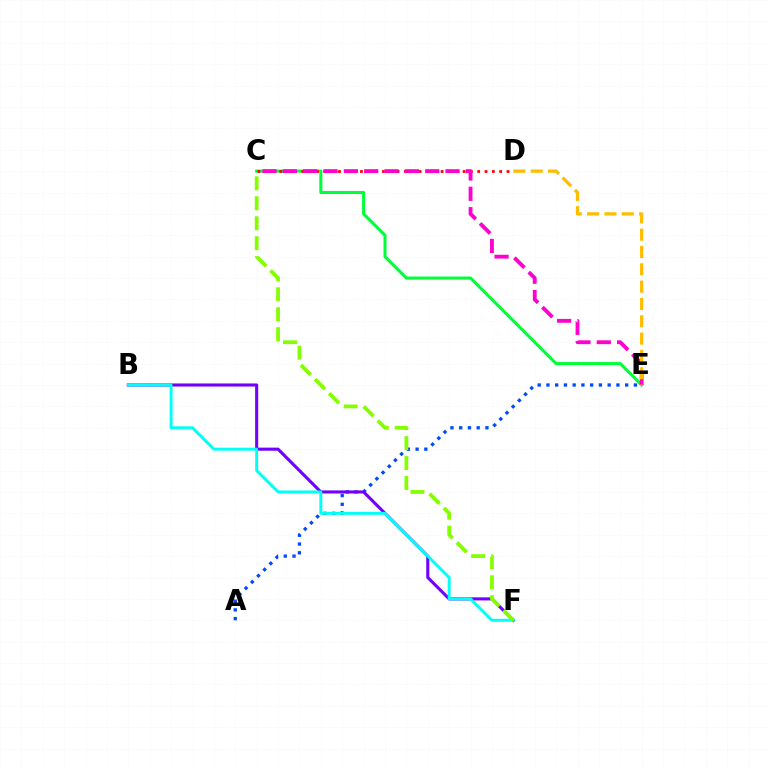{('C', 'E'): [{'color': '#00ff39', 'line_style': 'solid', 'thickness': 2.21}, {'color': '#ff00cf', 'line_style': 'dashed', 'thickness': 2.76}], ('A', 'E'): [{'color': '#004bff', 'line_style': 'dotted', 'thickness': 2.38}], ('C', 'D'): [{'color': '#ff0000', 'line_style': 'dotted', 'thickness': 1.99}], ('D', 'E'): [{'color': '#ffbd00', 'line_style': 'dashed', 'thickness': 2.35}], ('B', 'F'): [{'color': '#7200ff', 'line_style': 'solid', 'thickness': 2.22}, {'color': '#00fff6', 'line_style': 'solid', 'thickness': 2.12}], ('C', 'F'): [{'color': '#84ff00', 'line_style': 'dashed', 'thickness': 2.71}]}